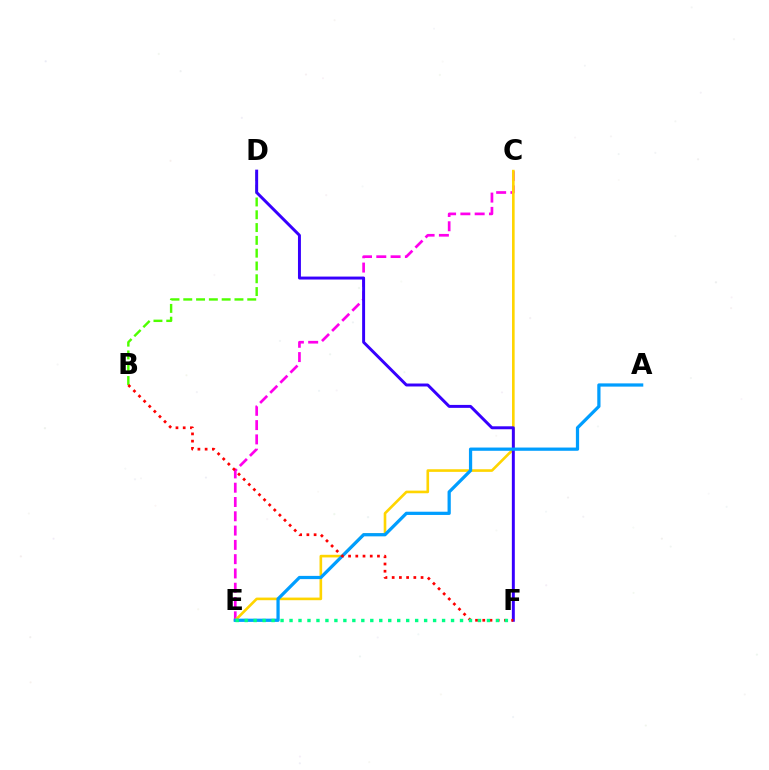{('B', 'D'): [{'color': '#4fff00', 'line_style': 'dashed', 'thickness': 1.74}], ('C', 'E'): [{'color': '#ff00ed', 'line_style': 'dashed', 'thickness': 1.94}, {'color': '#ffd500', 'line_style': 'solid', 'thickness': 1.89}], ('D', 'F'): [{'color': '#3700ff', 'line_style': 'solid', 'thickness': 2.13}], ('A', 'E'): [{'color': '#009eff', 'line_style': 'solid', 'thickness': 2.33}], ('B', 'F'): [{'color': '#ff0000', 'line_style': 'dotted', 'thickness': 1.96}], ('E', 'F'): [{'color': '#00ff86', 'line_style': 'dotted', 'thickness': 2.44}]}